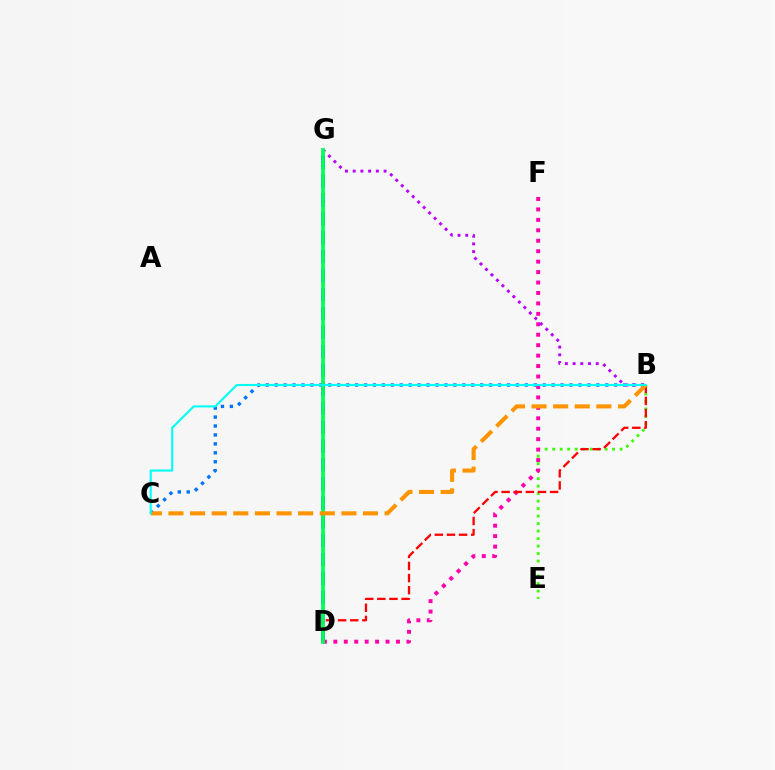{('D', 'G'): [{'color': '#d1ff00', 'line_style': 'dotted', 'thickness': 2.25}, {'color': '#2500ff', 'line_style': 'dashed', 'thickness': 2.57}, {'color': '#00ff5c', 'line_style': 'solid', 'thickness': 2.68}], ('B', 'C'): [{'color': '#0074ff', 'line_style': 'dotted', 'thickness': 2.43}, {'color': '#ff9400', 'line_style': 'dashed', 'thickness': 2.94}, {'color': '#00fff6', 'line_style': 'solid', 'thickness': 1.51}], ('B', 'E'): [{'color': '#3dff00', 'line_style': 'dotted', 'thickness': 2.04}], ('D', 'F'): [{'color': '#ff00ac', 'line_style': 'dotted', 'thickness': 2.84}], ('B', 'G'): [{'color': '#b900ff', 'line_style': 'dotted', 'thickness': 2.1}], ('B', 'D'): [{'color': '#ff0000', 'line_style': 'dashed', 'thickness': 1.65}]}